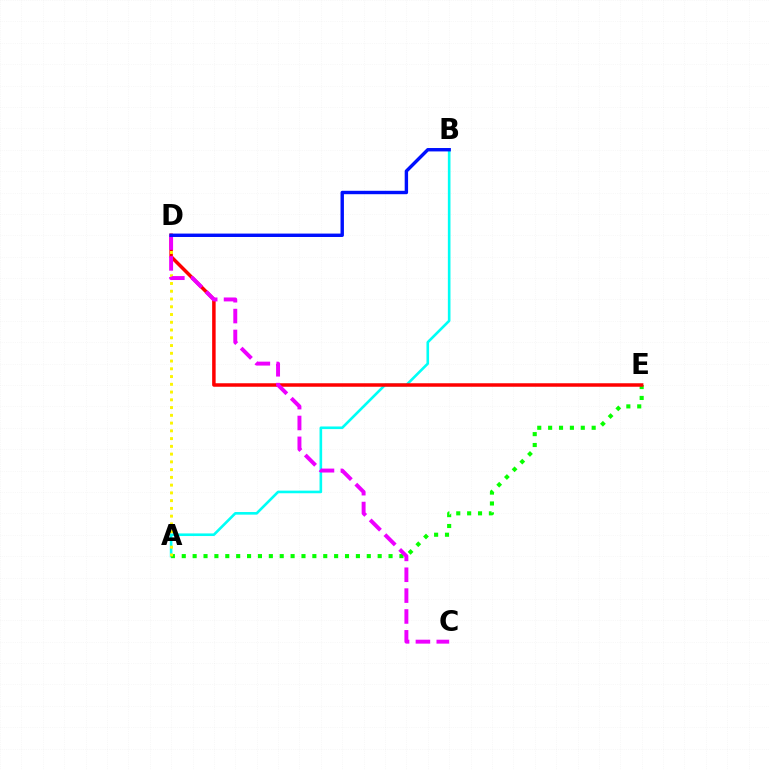{('A', 'B'): [{'color': '#00fff6', 'line_style': 'solid', 'thickness': 1.89}], ('A', 'E'): [{'color': '#08ff00', 'line_style': 'dotted', 'thickness': 2.96}], ('D', 'E'): [{'color': '#ff0000', 'line_style': 'solid', 'thickness': 2.52}], ('A', 'D'): [{'color': '#fcf500', 'line_style': 'dotted', 'thickness': 2.11}], ('C', 'D'): [{'color': '#ee00ff', 'line_style': 'dashed', 'thickness': 2.83}], ('B', 'D'): [{'color': '#0010ff', 'line_style': 'solid', 'thickness': 2.45}]}